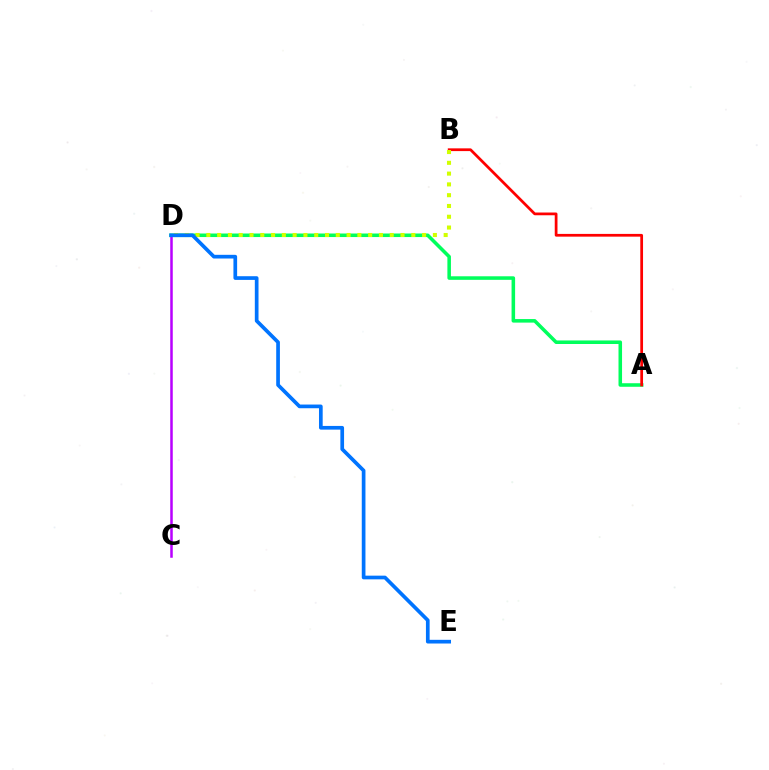{('A', 'D'): [{'color': '#00ff5c', 'line_style': 'solid', 'thickness': 2.56}], ('A', 'B'): [{'color': '#ff0000', 'line_style': 'solid', 'thickness': 1.98}], ('C', 'D'): [{'color': '#b900ff', 'line_style': 'solid', 'thickness': 1.81}], ('B', 'D'): [{'color': '#d1ff00', 'line_style': 'dotted', 'thickness': 2.93}], ('D', 'E'): [{'color': '#0074ff', 'line_style': 'solid', 'thickness': 2.66}]}